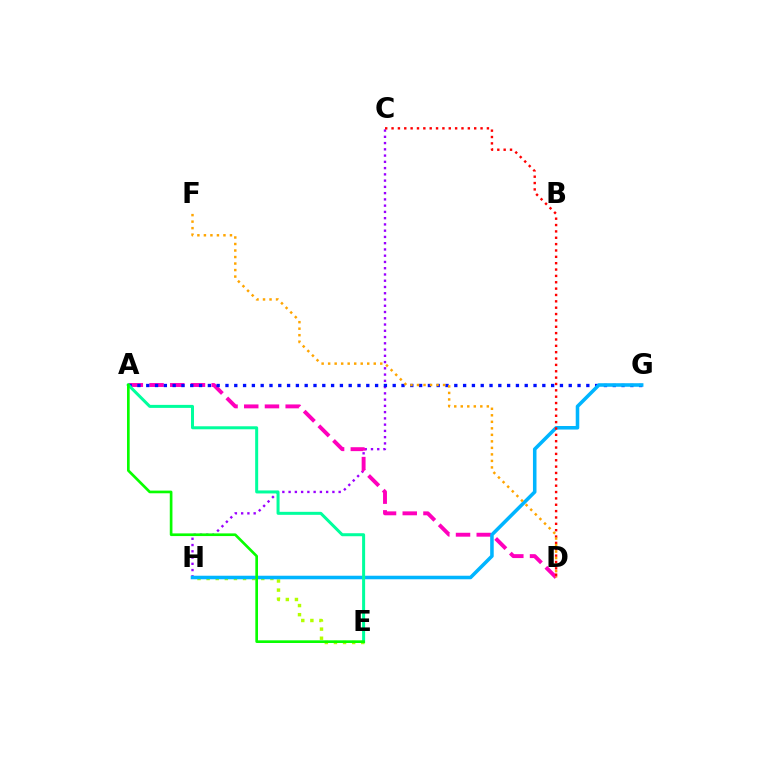{('C', 'H'): [{'color': '#9b00ff', 'line_style': 'dotted', 'thickness': 1.7}], ('A', 'D'): [{'color': '#ff00bd', 'line_style': 'dashed', 'thickness': 2.81}], ('E', 'H'): [{'color': '#b3ff00', 'line_style': 'dotted', 'thickness': 2.48}], ('A', 'G'): [{'color': '#0010ff', 'line_style': 'dotted', 'thickness': 2.39}], ('G', 'H'): [{'color': '#00b5ff', 'line_style': 'solid', 'thickness': 2.55}], ('A', 'E'): [{'color': '#00ff9d', 'line_style': 'solid', 'thickness': 2.17}, {'color': '#08ff00', 'line_style': 'solid', 'thickness': 1.92}], ('C', 'D'): [{'color': '#ff0000', 'line_style': 'dotted', 'thickness': 1.73}], ('D', 'F'): [{'color': '#ffa500', 'line_style': 'dotted', 'thickness': 1.77}]}